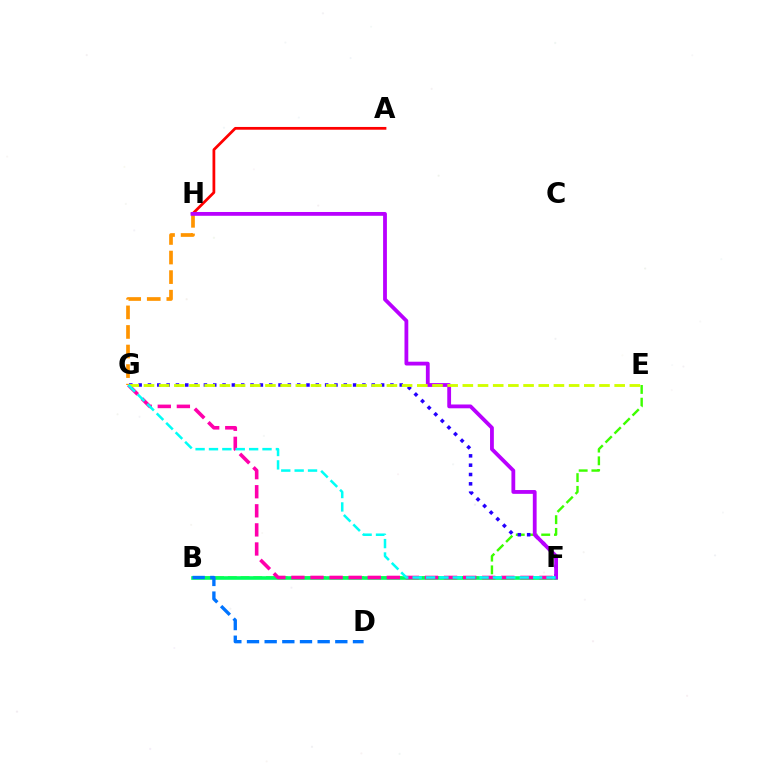{('A', 'H'): [{'color': '#ff0000', 'line_style': 'solid', 'thickness': 1.99}], ('B', 'E'): [{'color': '#3dff00', 'line_style': 'dashed', 'thickness': 1.73}], ('G', 'H'): [{'color': '#ff9400', 'line_style': 'dashed', 'thickness': 2.66}], ('F', 'G'): [{'color': '#2500ff', 'line_style': 'dotted', 'thickness': 2.53}, {'color': '#ff00ac', 'line_style': 'dashed', 'thickness': 2.59}, {'color': '#00fff6', 'line_style': 'dashed', 'thickness': 1.82}], ('B', 'F'): [{'color': '#00ff5c', 'line_style': 'solid', 'thickness': 2.59}], ('F', 'H'): [{'color': '#b900ff', 'line_style': 'solid', 'thickness': 2.74}], ('E', 'G'): [{'color': '#d1ff00', 'line_style': 'dashed', 'thickness': 2.06}], ('B', 'D'): [{'color': '#0074ff', 'line_style': 'dashed', 'thickness': 2.4}]}